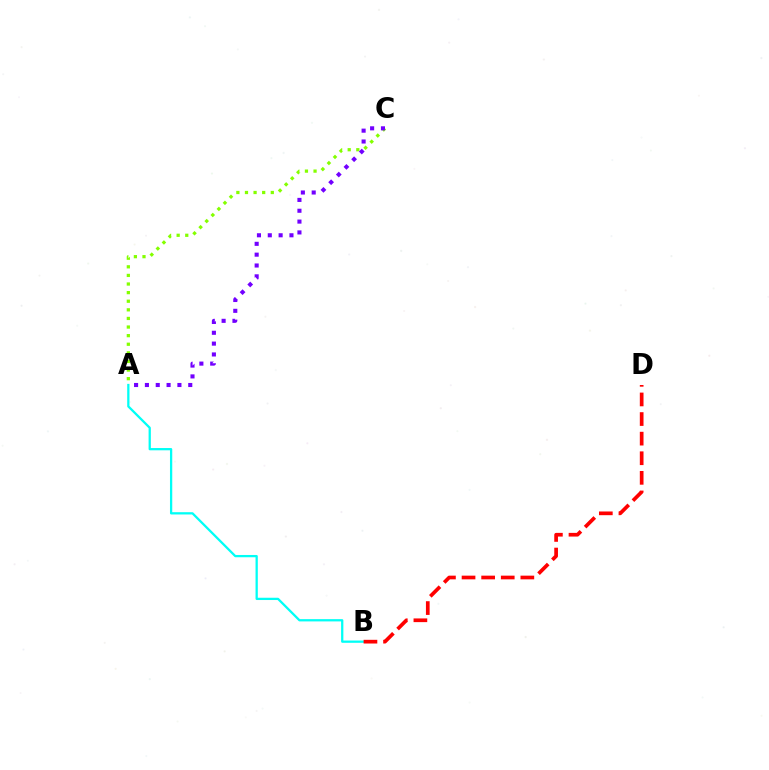{('A', 'C'): [{'color': '#84ff00', 'line_style': 'dotted', 'thickness': 2.34}, {'color': '#7200ff', 'line_style': 'dotted', 'thickness': 2.94}], ('A', 'B'): [{'color': '#00fff6', 'line_style': 'solid', 'thickness': 1.64}], ('B', 'D'): [{'color': '#ff0000', 'line_style': 'dashed', 'thickness': 2.66}]}